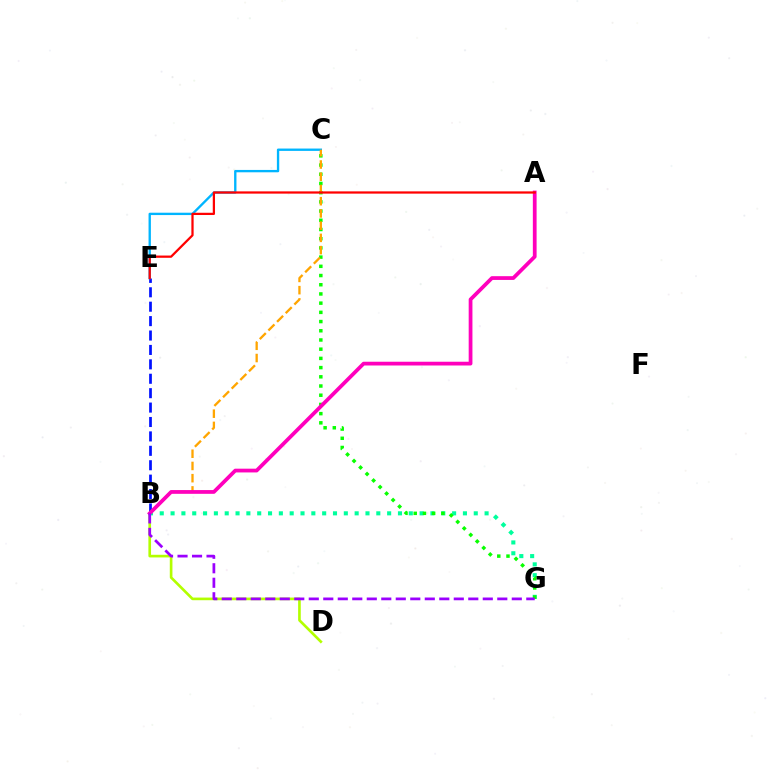{('B', 'E'): [{'color': '#0010ff', 'line_style': 'dashed', 'thickness': 1.96}], ('C', 'E'): [{'color': '#00b5ff', 'line_style': 'solid', 'thickness': 1.7}], ('B', 'G'): [{'color': '#00ff9d', 'line_style': 'dotted', 'thickness': 2.94}, {'color': '#9b00ff', 'line_style': 'dashed', 'thickness': 1.97}], ('C', 'G'): [{'color': '#08ff00', 'line_style': 'dotted', 'thickness': 2.5}], ('B', 'C'): [{'color': '#ffa500', 'line_style': 'dashed', 'thickness': 1.66}], ('B', 'D'): [{'color': '#b3ff00', 'line_style': 'solid', 'thickness': 1.91}], ('A', 'B'): [{'color': '#ff00bd', 'line_style': 'solid', 'thickness': 2.7}], ('A', 'E'): [{'color': '#ff0000', 'line_style': 'solid', 'thickness': 1.62}]}